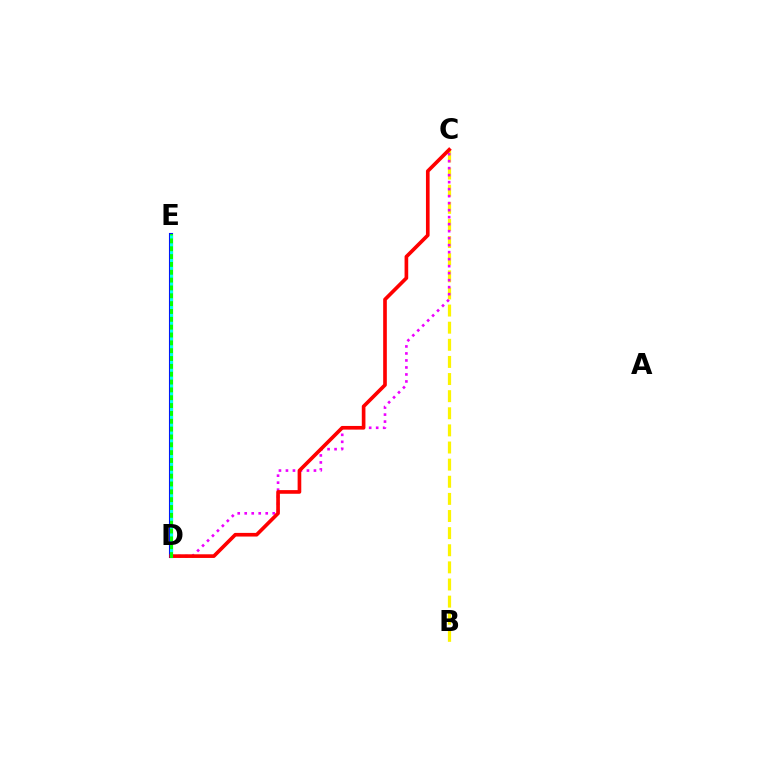{('B', 'C'): [{'color': '#fcf500', 'line_style': 'dashed', 'thickness': 2.33}], ('C', 'D'): [{'color': '#ee00ff', 'line_style': 'dotted', 'thickness': 1.9}, {'color': '#ff0000', 'line_style': 'solid', 'thickness': 2.63}], ('D', 'E'): [{'color': '#0010ff', 'line_style': 'solid', 'thickness': 2.95}, {'color': '#08ff00', 'line_style': 'solid', 'thickness': 2.21}, {'color': '#00fff6', 'line_style': 'dotted', 'thickness': 2.13}]}